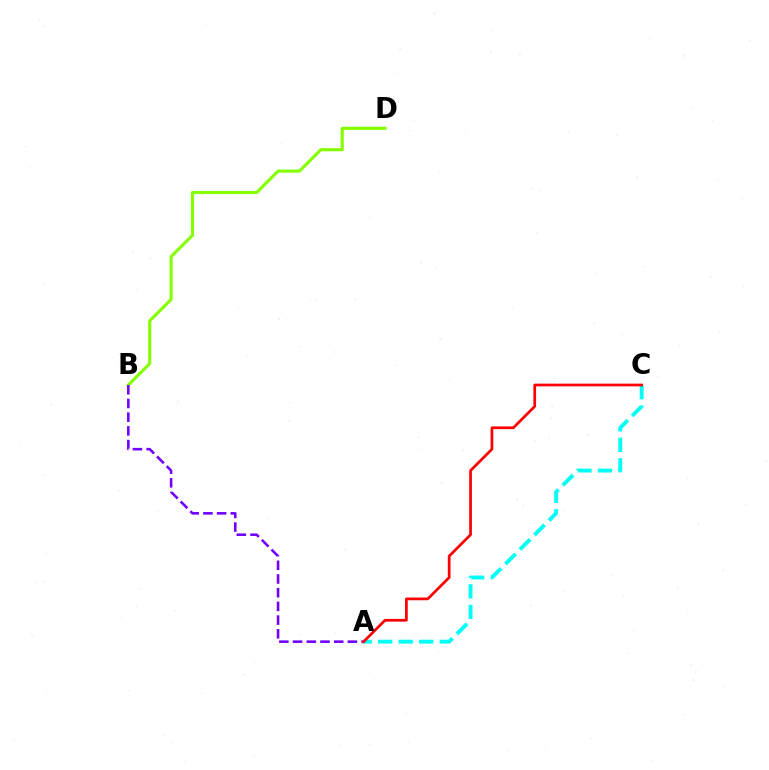{('A', 'C'): [{'color': '#00fff6', 'line_style': 'dashed', 'thickness': 2.79}, {'color': '#ff0000', 'line_style': 'solid', 'thickness': 1.95}], ('B', 'D'): [{'color': '#84ff00', 'line_style': 'solid', 'thickness': 2.23}], ('A', 'B'): [{'color': '#7200ff', 'line_style': 'dashed', 'thickness': 1.86}]}